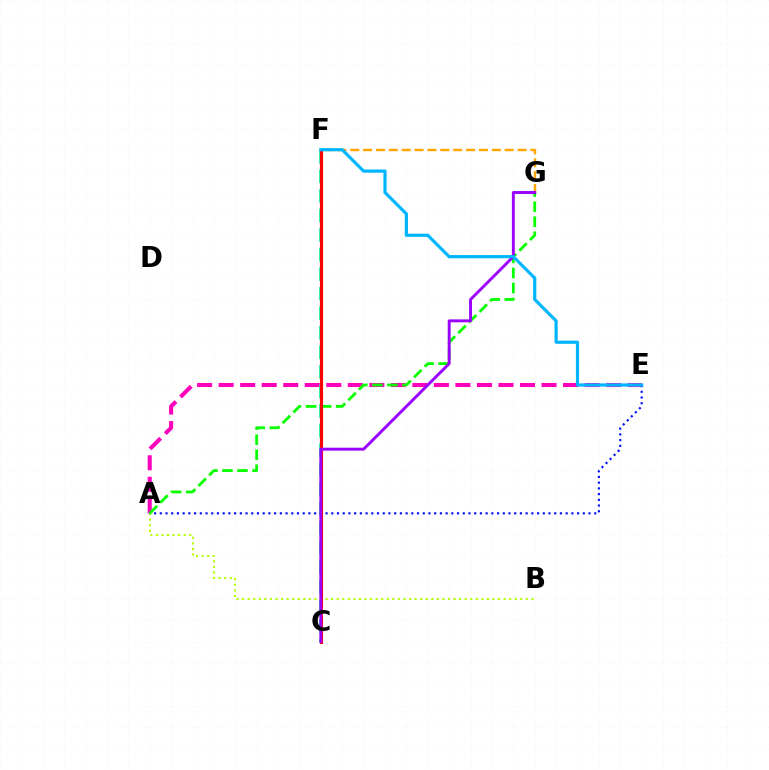{('A', 'E'): [{'color': '#ff00bd', 'line_style': 'dashed', 'thickness': 2.92}, {'color': '#0010ff', 'line_style': 'dotted', 'thickness': 1.55}], ('C', 'F'): [{'color': '#00ff9d', 'line_style': 'dashed', 'thickness': 2.66}, {'color': '#ff0000', 'line_style': 'solid', 'thickness': 2.25}], ('A', 'B'): [{'color': '#b3ff00', 'line_style': 'dotted', 'thickness': 1.51}], ('F', 'G'): [{'color': '#ffa500', 'line_style': 'dashed', 'thickness': 1.75}], ('A', 'G'): [{'color': '#08ff00', 'line_style': 'dashed', 'thickness': 2.04}], ('C', 'G'): [{'color': '#9b00ff', 'line_style': 'solid', 'thickness': 2.09}], ('E', 'F'): [{'color': '#00b5ff', 'line_style': 'solid', 'thickness': 2.29}]}